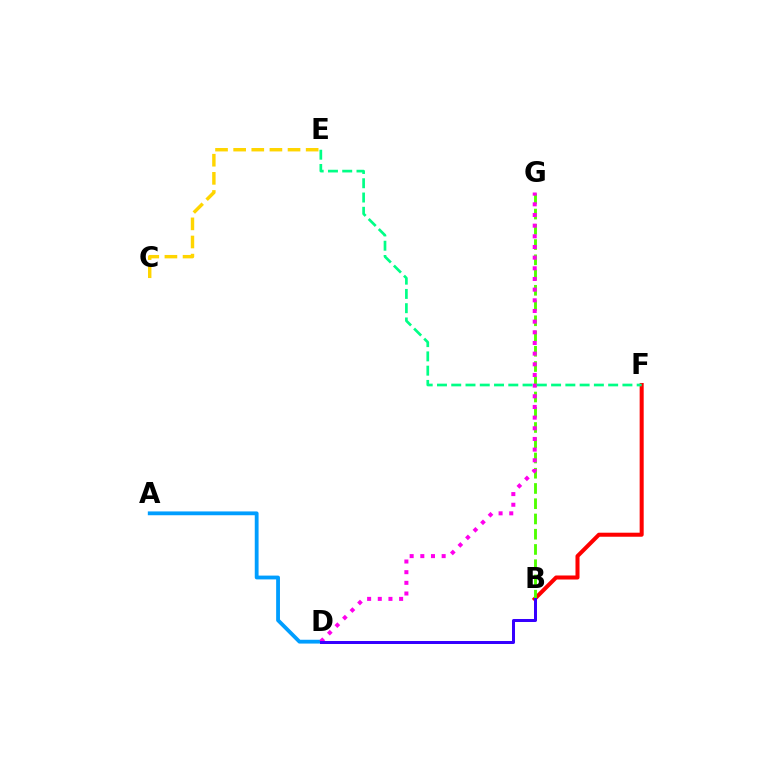{('C', 'E'): [{'color': '#ffd500', 'line_style': 'dashed', 'thickness': 2.46}], ('B', 'F'): [{'color': '#ff0000', 'line_style': 'solid', 'thickness': 2.9}], ('A', 'D'): [{'color': '#009eff', 'line_style': 'solid', 'thickness': 2.74}], ('B', 'G'): [{'color': '#4fff00', 'line_style': 'dashed', 'thickness': 2.07}], ('D', 'G'): [{'color': '#ff00ed', 'line_style': 'dotted', 'thickness': 2.9}], ('E', 'F'): [{'color': '#00ff86', 'line_style': 'dashed', 'thickness': 1.94}], ('B', 'D'): [{'color': '#3700ff', 'line_style': 'solid', 'thickness': 2.17}]}